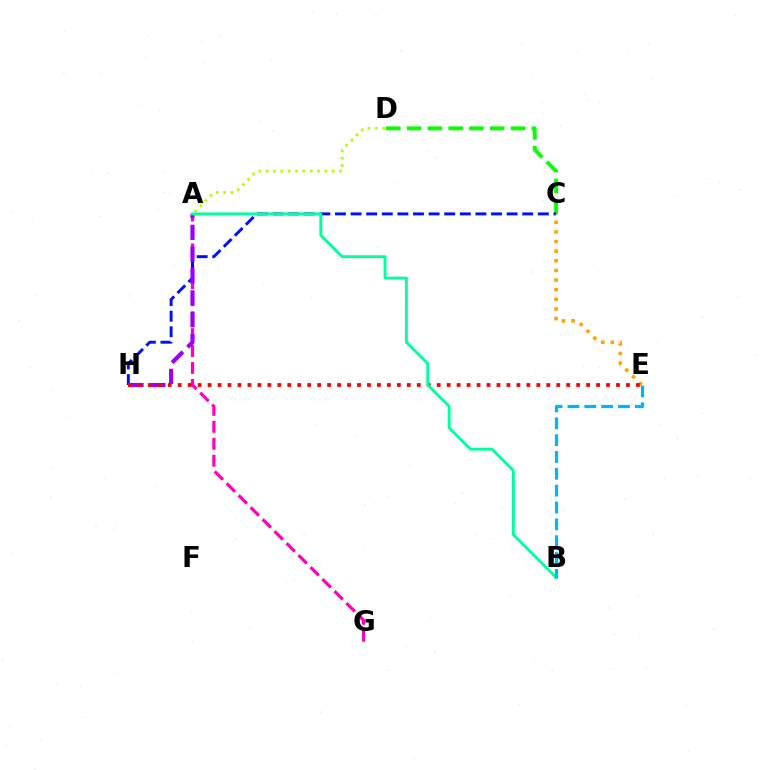{('C', 'E'): [{'color': '#ffa500', 'line_style': 'dotted', 'thickness': 2.61}], ('A', 'D'): [{'color': '#b3ff00', 'line_style': 'dotted', 'thickness': 1.99}], ('A', 'G'): [{'color': '#ff00bd', 'line_style': 'dashed', 'thickness': 2.3}], ('C', 'D'): [{'color': '#08ff00', 'line_style': 'dashed', 'thickness': 2.82}], ('C', 'H'): [{'color': '#0010ff', 'line_style': 'dashed', 'thickness': 2.12}], ('A', 'H'): [{'color': '#9b00ff', 'line_style': 'dashed', 'thickness': 2.97}], ('E', 'H'): [{'color': '#ff0000', 'line_style': 'dotted', 'thickness': 2.71}], ('A', 'B'): [{'color': '#00ff9d', 'line_style': 'solid', 'thickness': 2.07}], ('B', 'E'): [{'color': '#00b5ff', 'line_style': 'dashed', 'thickness': 2.29}]}